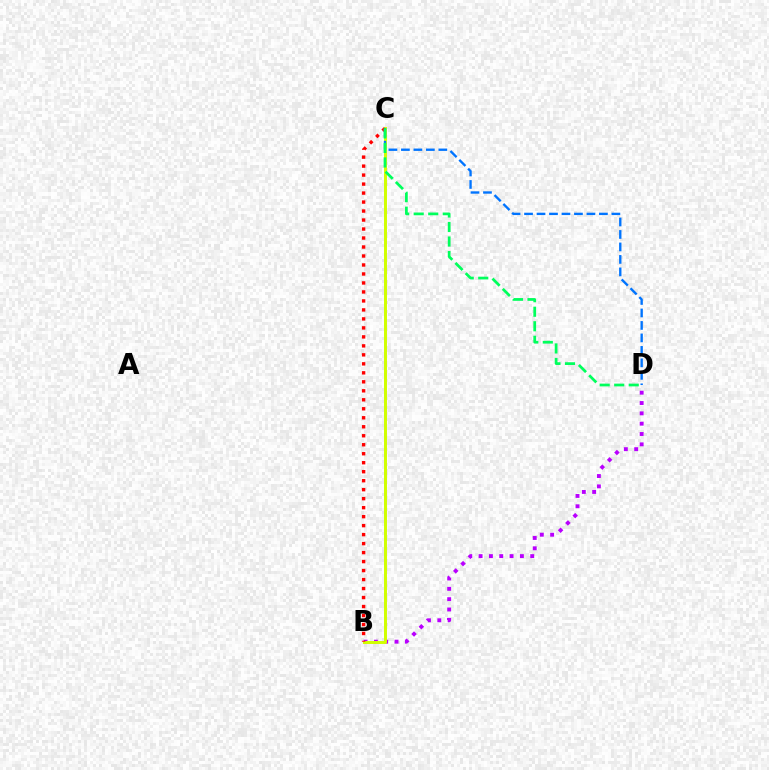{('B', 'D'): [{'color': '#b900ff', 'line_style': 'dotted', 'thickness': 2.81}], ('B', 'C'): [{'color': '#d1ff00', 'line_style': 'solid', 'thickness': 2.13}, {'color': '#ff0000', 'line_style': 'dotted', 'thickness': 2.44}], ('C', 'D'): [{'color': '#0074ff', 'line_style': 'dashed', 'thickness': 1.7}, {'color': '#00ff5c', 'line_style': 'dashed', 'thickness': 1.97}]}